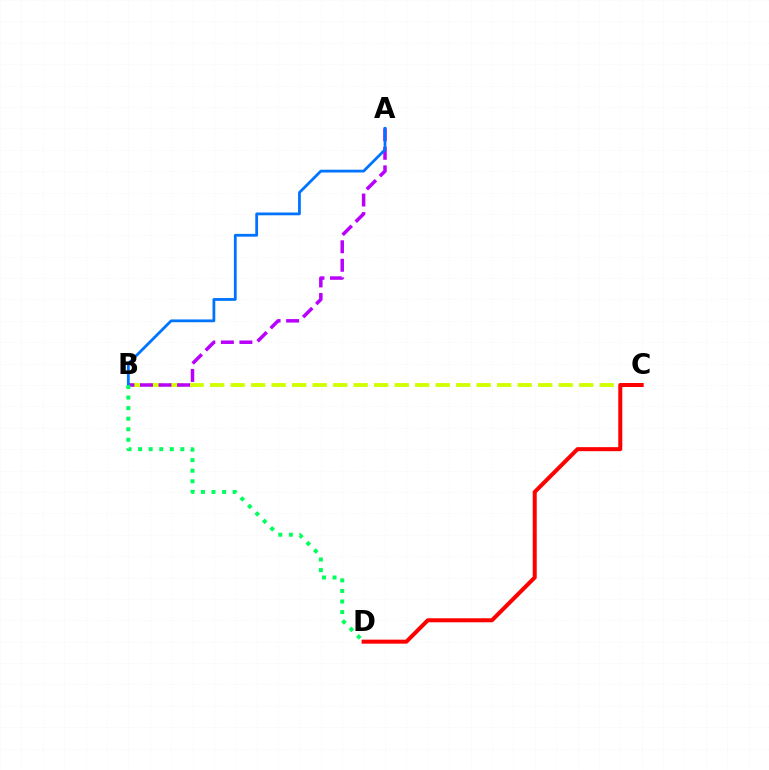{('B', 'C'): [{'color': '#d1ff00', 'line_style': 'dashed', 'thickness': 2.79}], ('C', 'D'): [{'color': '#ff0000', 'line_style': 'solid', 'thickness': 2.89}], ('A', 'B'): [{'color': '#b900ff', 'line_style': 'dashed', 'thickness': 2.52}, {'color': '#0074ff', 'line_style': 'solid', 'thickness': 2.0}], ('B', 'D'): [{'color': '#00ff5c', 'line_style': 'dotted', 'thickness': 2.87}]}